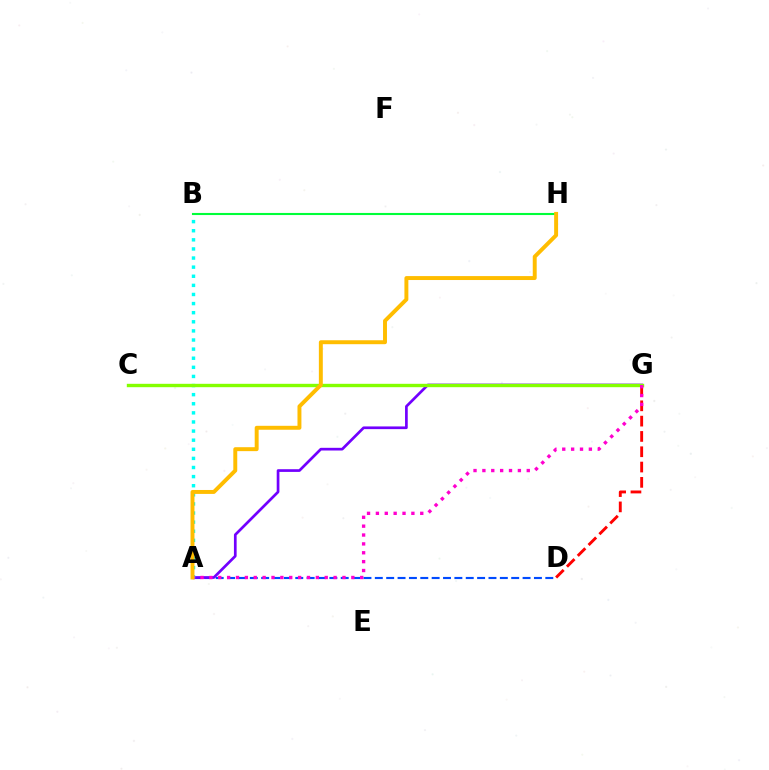{('A', 'D'): [{'color': '#004bff', 'line_style': 'dashed', 'thickness': 1.54}], ('A', 'G'): [{'color': '#7200ff', 'line_style': 'solid', 'thickness': 1.94}, {'color': '#ff00cf', 'line_style': 'dotted', 'thickness': 2.41}], ('D', 'G'): [{'color': '#ff0000', 'line_style': 'dashed', 'thickness': 2.08}], ('A', 'B'): [{'color': '#00fff6', 'line_style': 'dotted', 'thickness': 2.47}], ('B', 'H'): [{'color': '#00ff39', 'line_style': 'solid', 'thickness': 1.51}], ('C', 'G'): [{'color': '#84ff00', 'line_style': 'solid', 'thickness': 2.44}], ('A', 'H'): [{'color': '#ffbd00', 'line_style': 'solid', 'thickness': 2.84}]}